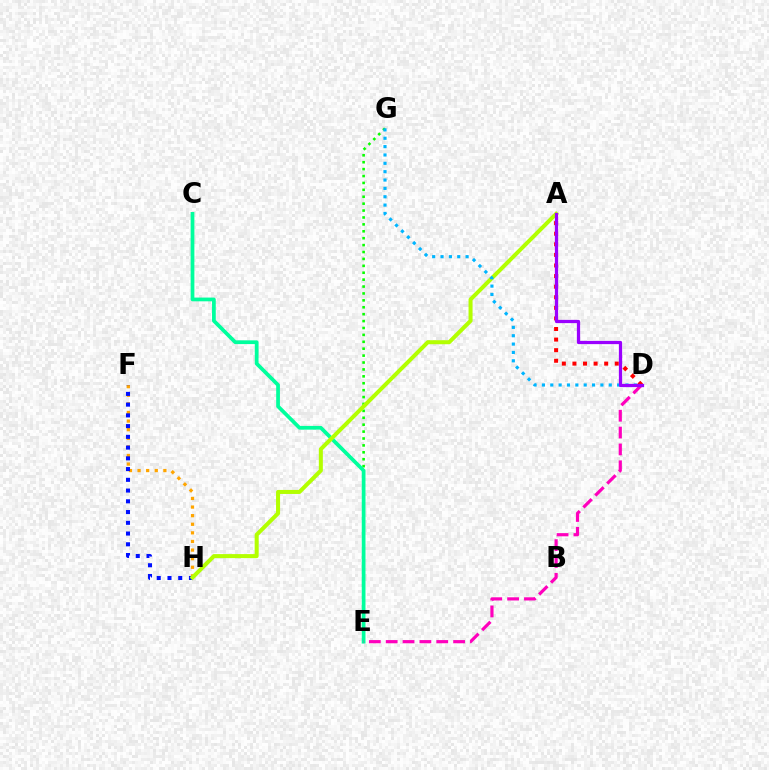{('F', 'H'): [{'color': '#ffa500', 'line_style': 'dotted', 'thickness': 2.34}, {'color': '#0010ff', 'line_style': 'dotted', 'thickness': 2.92}], ('E', 'G'): [{'color': '#08ff00', 'line_style': 'dotted', 'thickness': 1.88}], ('C', 'E'): [{'color': '#00ff9d', 'line_style': 'solid', 'thickness': 2.69}], ('A', 'D'): [{'color': '#ff0000', 'line_style': 'dotted', 'thickness': 2.88}, {'color': '#9b00ff', 'line_style': 'solid', 'thickness': 2.34}], ('A', 'H'): [{'color': '#b3ff00', 'line_style': 'solid', 'thickness': 2.9}], ('D', 'E'): [{'color': '#ff00bd', 'line_style': 'dashed', 'thickness': 2.29}], ('D', 'G'): [{'color': '#00b5ff', 'line_style': 'dotted', 'thickness': 2.27}]}